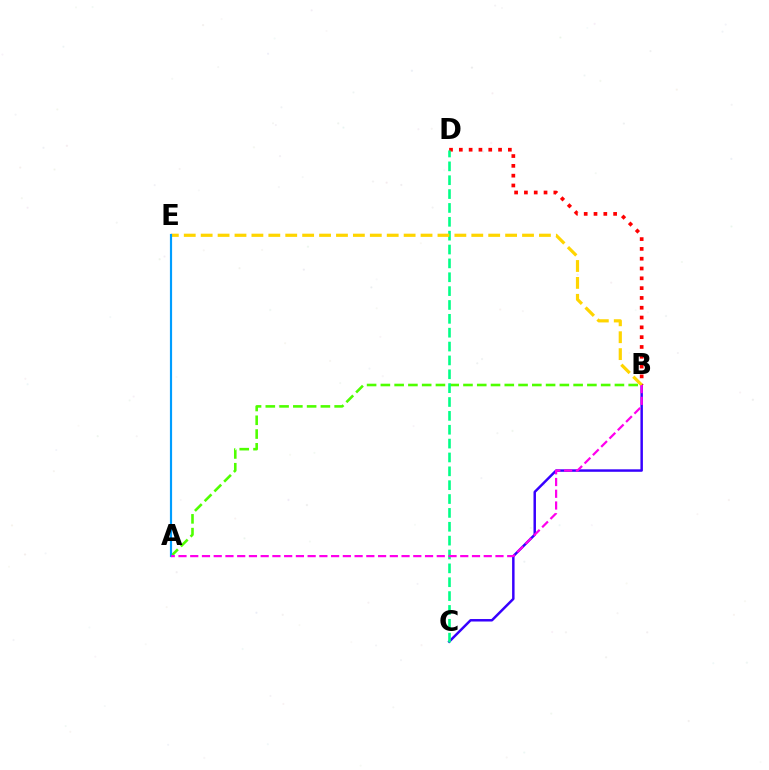{('B', 'C'): [{'color': '#3700ff', 'line_style': 'solid', 'thickness': 1.78}], ('B', 'D'): [{'color': '#ff0000', 'line_style': 'dotted', 'thickness': 2.66}], ('A', 'B'): [{'color': '#4fff00', 'line_style': 'dashed', 'thickness': 1.87}, {'color': '#ff00ed', 'line_style': 'dashed', 'thickness': 1.59}], ('C', 'D'): [{'color': '#00ff86', 'line_style': 'dashed', 'thickness': 1.88}], ('B', 'E'): [{'color': '#ffd500', 'line_style': 'dashed', 'thickness': 2.3}], ('A', 'E'): [{'color': '#009eff', 'line_style': 'solid', 'thickness': 1.57}]}